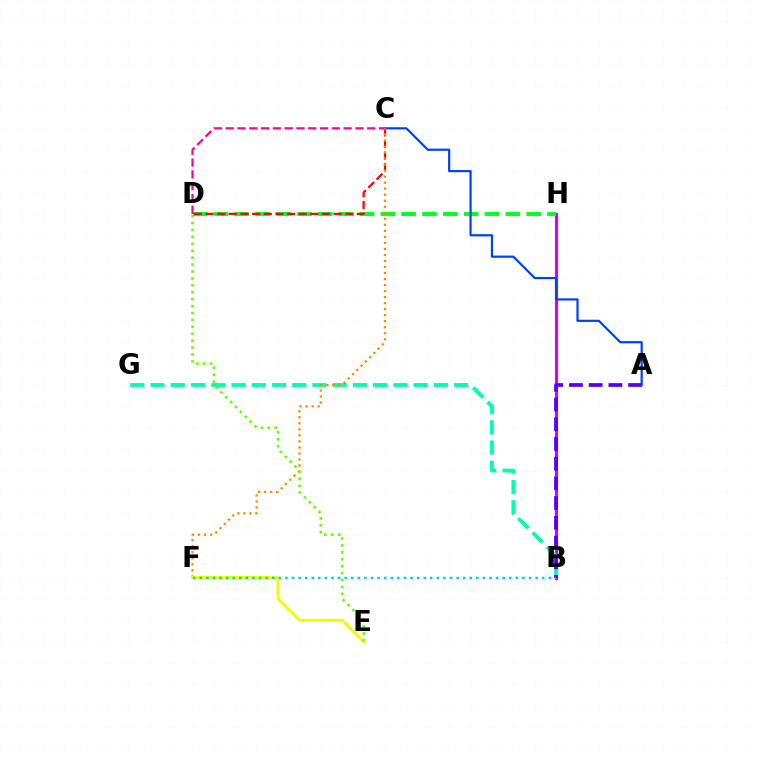{('B', 'H'): [{'color': '#d600ff', 'line_style': 'solid', 'thickness': 2.27}], ('D', 'H'): [{'color': '#00ff27', 'line_style': 'dashed', 'thickness': 2.83}], ('B', 'G'): [{'color': '#00ffaf', 'line_style': 'dashed', 'thickness': 2.75}], ('A', 'B'): [{'color': '#4f00ff', 'line_style': 'dashed', 'thickness': 2.68}], ('C', 'D'): [{'color': '#ff0000', 'line_style': 'dashed', 'thickness': 1.58}, {'color': '#ff00a0', 'line_style': 'dashed', 'thickness': 1.6}], ('A', 'C'): [{'color': '#003fff', 'line_style': 'solid', 'thickness': 1.57}], ('C', 'F'): [{'color': '#ff8800', 'line_style': 'dotted', 'thickness': 1.64}], ('E', 'F'): [{'color': '#eeff00', 'line_style': 'solid', 'thickness': 2.12}], ('D', 'E'): [{'color': '#66ff00', 'line_style': 'dotted', 'thickness': 1.88}], ('B', 'F'): [{'color': '#00c7ff', 'line_style': 'dotted', 'thickness': 1.79}]}